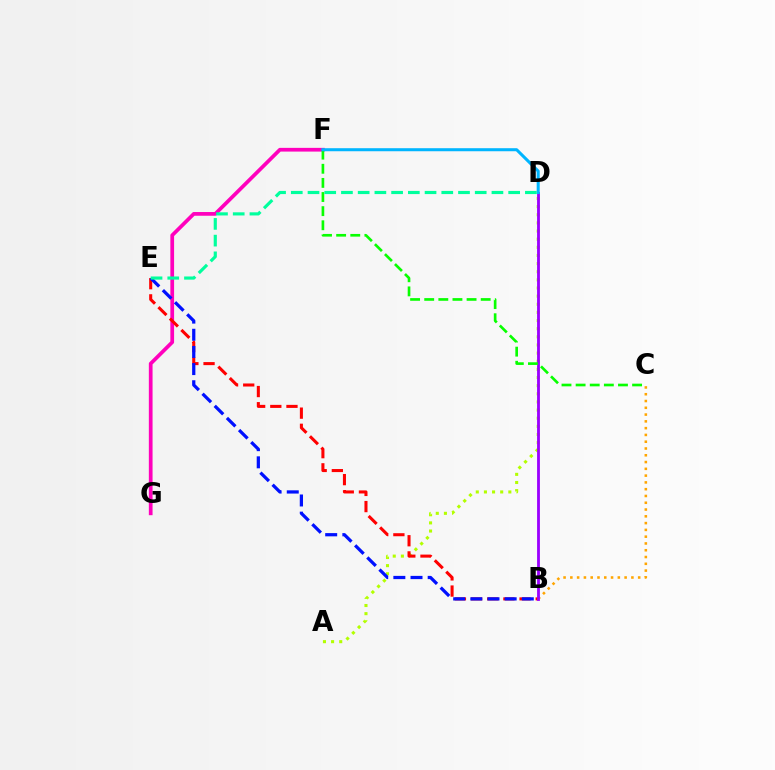{('A', 'D'): [{'color': '#b3ff00', 'line_style': 'dotted', 'thickness': 2.21}], ('F', 'G'): [{'color': '#ff00bd', 'line_style': 'solid', 'thickness': 2.68}], ('B', 'E'): [{'color': '#ff0000', 'line_style': 'dashed', 'thickness': 2.2}, {'color': '#0010ff', 'line_style': 'dashed', 'thickness': 2.33}], ('B', 'C'): [{'color': '#ffa500', 'line_style': 'dotted', 'thickness': 1.84}], ('B', 'D'): [{'color': '#9b00ff', 'line_style': 'solid', 'thickness': 2.03}], ('C', 'F'): [{'color': '#08ff00', 'line_style': 'dashed', 'thickness': 1.92}], ('D', 'F'): [{'color': '#00b5ff', 'line_style': 'solid', 'thickness': 2.19}], ('D', 'E'): [{'color': '#00ff9d', 'line_style': 'dashed', 'thickness': 2.27}]}